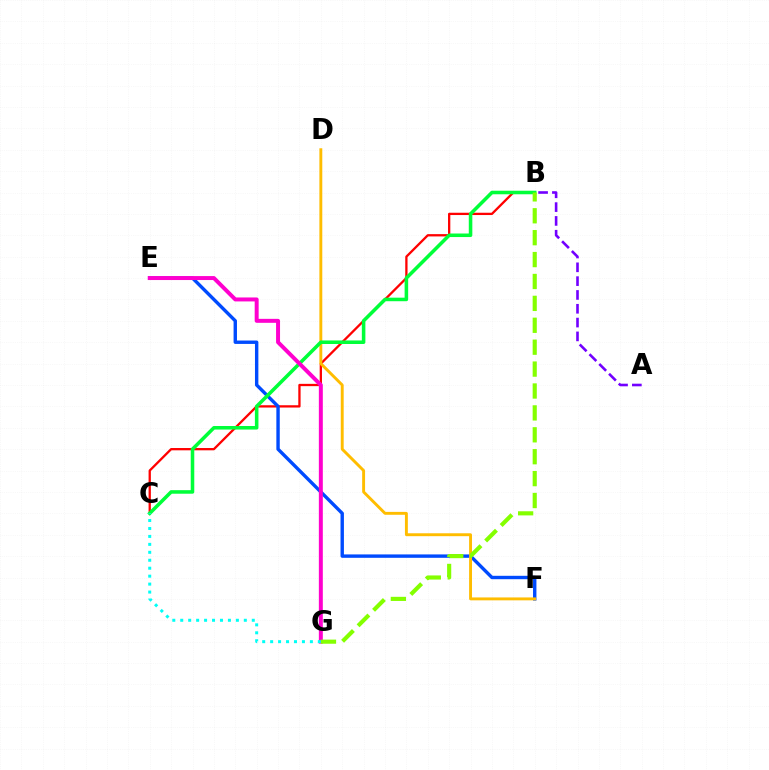{('B', 'C'): [{'color': '#ff0000', 'line_style': 'solid', 'thickness': 1.65}, {'color': '#00ff39', 'line_style': 'solid', 'thickness': 2.55}], ('E', 'F'): [{'color': '#004bff', 'line_style': 'solid', 'thickness': 2.45}], ('D', 'F'): [{'color': '#ffbd00', 'line_style': 'solid', 'thickness': 2.09}], ('A', 'B'): [{'color': '#7200ff', 'line_style': 'dashed', 'thickness': 1.88}], ('E', 'G'): [{'color': '#ff00cf', 'line_style': 'solid', 'thickness': 2.86}], ('B', 'G'): [{'color': '#84ff00', 'line_style': 'dashed', 'thickness': 2.98}], ('C', 'G'): [{'color': '#00fff6', 'line_style': 'dotted', 'thickness': 2.16}]}